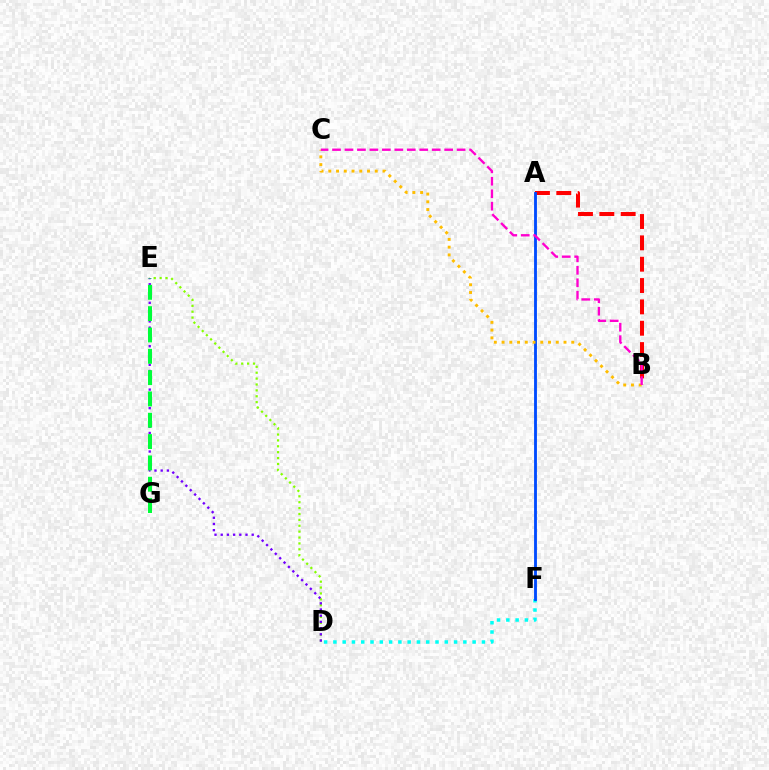{('A', 'B'): [{'color': '#ff0000', 'line_style': 'dashed', 'thickness': 2.9}], ('D', 'F'): [{'color': '#00fff6', 'line_style': 'dotted', 'thickness': 2.52}], ('D', 'E'): [{'color': '#84ff00', 'line_style': 'dotted', 'thickness': 1.6}, {'color': '#7200ff', 'line_style': 'dotted', 'thickness': 1.68}], ('A', 'F'): [{'color': '#004bff', 'line_style': 'solid', 'thickness': 2.05}], ('B', 'C'): [{'color': '#ffbd00', 'line_style': 'dotted', 'thickness': 2.1}, {'color': '#ff00cf', 'line_style': 'dashed', 'thickness': 1.69}], ('E', 'G'): [{'color': '#00ff39', 'line_style': 'dashed', 'thickness': 2.9}]}